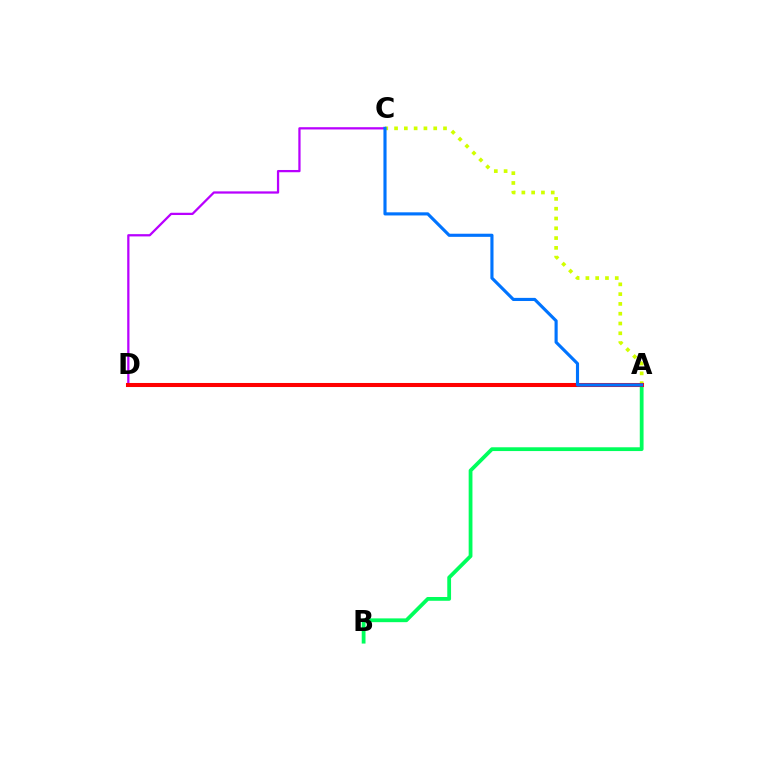{('A', 'C'): [{'color': '#d1ff00', 'line_style': 'dotted', 'thickness': 2.66}, {'color': '#0074ff', 'line_style': 'solid', 'thickness': 2.25}], ('A', 'B'): [{'color': '#00ff5c', 'line_style': 'solid', 'thickness': 2.72}], ('C', 'D'): [{'color': '#b900ff', 'line_style': 'solid', 'thickness': 1.62}], ('A', 'D'): [{'color': '#ff0000', 'line_style': 'solid', 'thickness': 2.92}]}